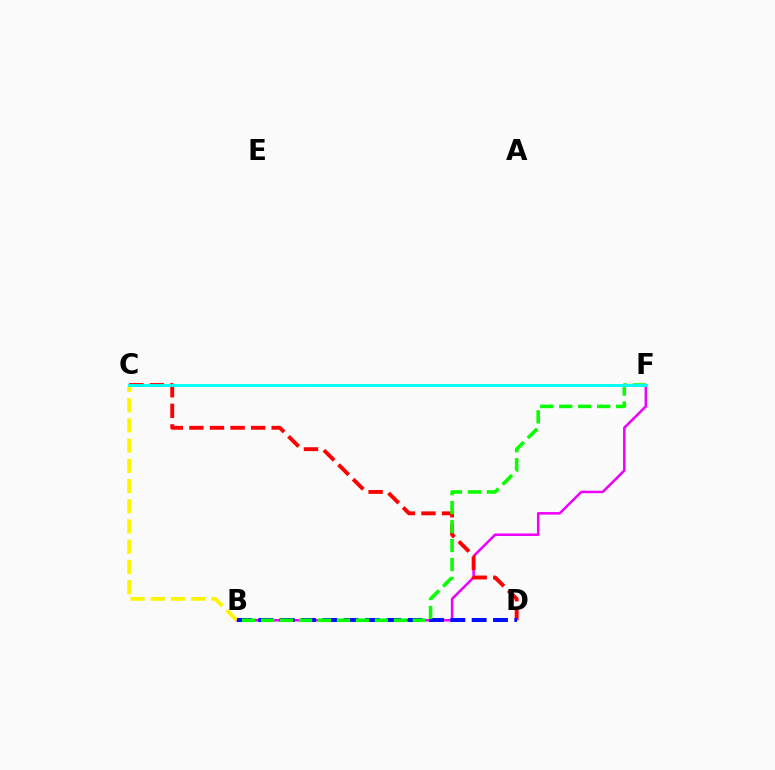{('B', 'F'): [{'color': '#ee00ff', 'line_style': 'solid', 'thickness': 1.81}, {'color': '#08ff00', 'line_style': 'dashed', 'thickness': 2.58}], ('B', 'C'): [{'color': '#fcf500', 'line_style': 'dashed', 'thickness': 2.74}], ('C', 'D'): [{'color': '#ff0000', 'line_style': 'dashed', 'thickness': 2.79}], ('B', 'D'): [{'color': '#0010ff', 'line_style': 'dashed', 'thickness': 2.9}], ('C', 'F'): [{'color': '#00fff6', 'line_style': 'solid', 'thickness': 2.09}]}